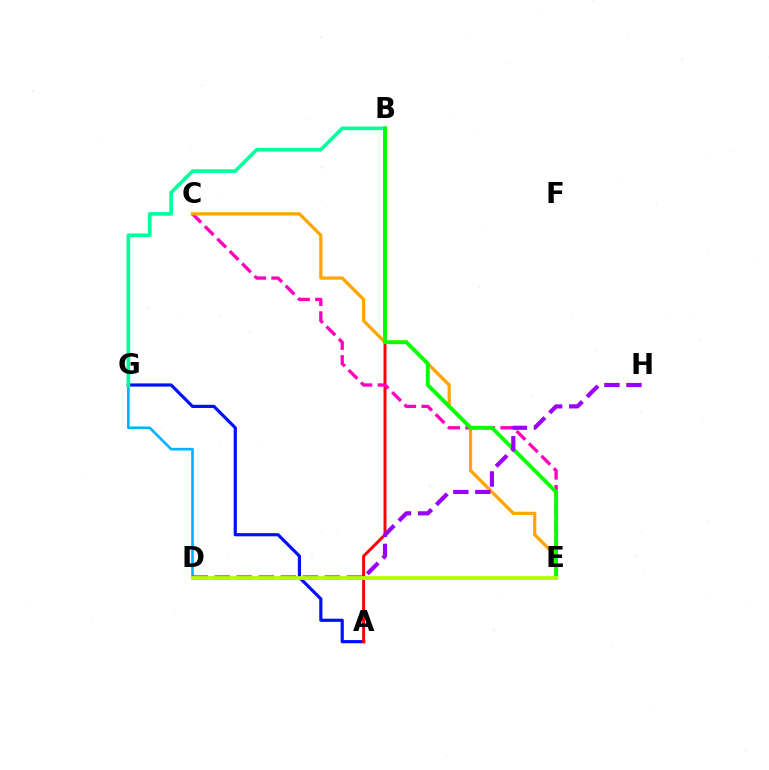{('A', 'G'): [{'color': '#0010ff', 'line_style': 'solid', 'thickness': 2.29}], ('A', 'B'): [{'color': '#ff0000', 'line_style': 'solid', 'thickness': 2.13}], ('D', 'G'): [{'color': '#00b5ff', 'line_style': 'solid', 'thickness': 1.91}], ('B', 'G'): [{'color': '#00ff9d', 'line_style': 'solid', 'thickness': 2.62}], ('C', 'E'): [{'color': '#ff00bd', 'line_style': 'dashed', 'thickness': 2.39}, {'color': '#ffa500', 'line_style': 'solid', 'thickness': 2.34}], ('B', 'E'): [{'color': '#08ff00', 'line_style': 'solid', 'thickness': 2.8}], ('D', 'H'): [{'color': '#9b00ff', 'line_style': 'dashed', 'thickness': 2.99}], ('D', 'E'): [{'color': '#b3ff00', 'line_style': 'solid', 'thickness': 2.74}]}